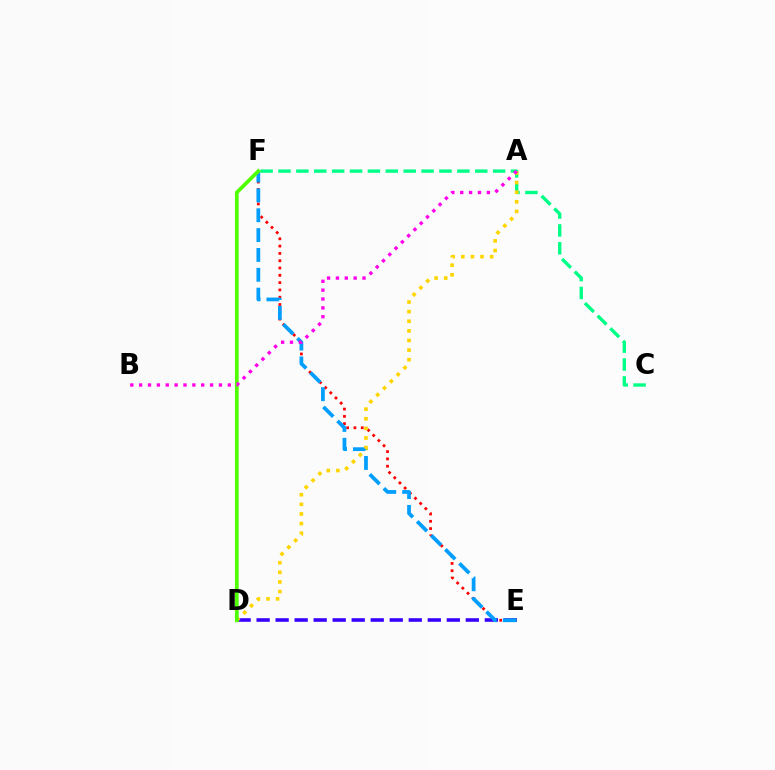{('C', 'F'): [{'color': '#00ff86', 'line_style': 'dashed', 'thickness': 2.43}], ('D', 'E'): [{'color': '#3700ff', 'line_style': 'dashed', 'thickness': 2.58}], ('E', 'F'): [{'color': '#ff0000', 'line_style': 'dotted', 'thickness': 1.98}, {'color': '#009eff', 'line_style': 'dashed', 'thickness': 2.7}], ('A', 'D'): [{'color': '#ffd500', 'line_style': 'dotted', 'thickness': 2.61}], ('D', 'F'): [{'color': '#4fff00', 'line_style': 'solid', 'thickness': 2.66}], ('A', 'B'): [{'color': '#ff00ed', 'line_style': 'dotted', 'thickness': 2.41}]}